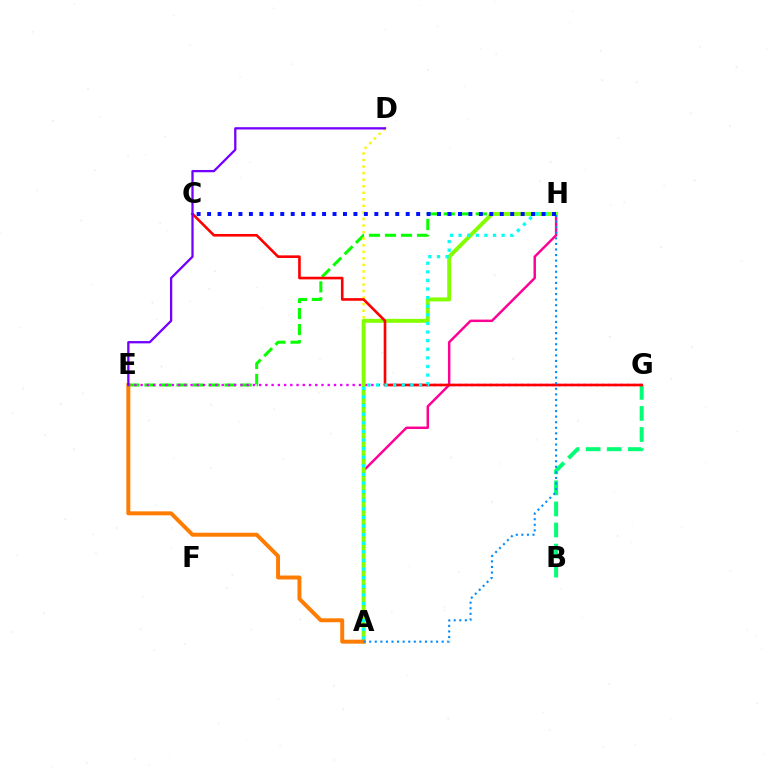{('E', 'H'): [{'color': '#08ff00', 'line_style': 'dashed', 'thickness': 2.18}], ('A', 'H'): [{'color': '#ff0094', 'line_style': 'solid', 'thickness': 1.77}, {'color': '#84ff00', 'line_style': 'solid', 'thickness': 2.84}, {'color': '#00fff6', 'line_style': 'dotted', 'thickness': 2.34}, {'color': '#008cff', 'line_style': 'dotted', 'thickness': 1.51}], ('A', 'D'): [{'color': '#fcf500', 'line_style': 'dotted', 'thickness': 1.78}], ('B', 'G'): [{'color': '#00ff74', 'line_style': 'dashed', 'thickness': 2.86}], ('E', 'G'): [{'color': '#ee00ff', 'line_style': 'dotted', 'thickness': 1.69}], ('C', 'G'): [{'color': '#ff0000', 'line_style': 'solid', 'thickness': 1.89}], ('A', 'E'): [{'color': '#ff7c00', 'line_style': 'solid', 'thickness': 2.84}], ('C', 'H'): [{'color': '#0010ff', 'line_style': 'dotted', 'thickness': 2.84}], ('D', 'E'): [{'color': '#7200ff', 'line_style': 'solid', 'thickness': 1.65}]}